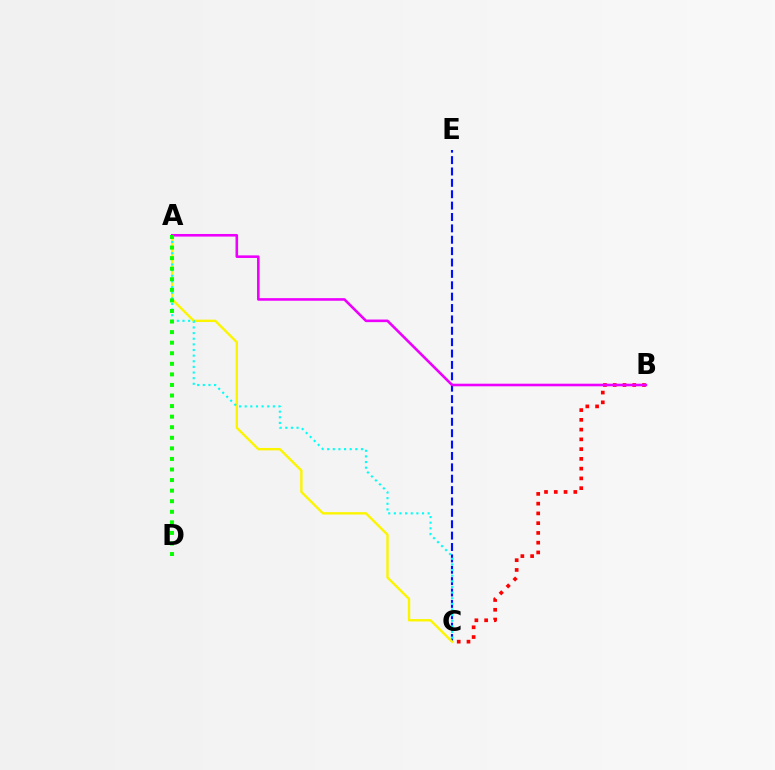{('B', 'C'): [{'color': '#ff0000', 'line_style': 'dotted', 'thickness': 2.65}], ('C', 'E'): [{'color': '#0010ff', 'line_style': 'dashed', 'thickness': 1.55}], ('A', 'C'): [{'color': '#fcf500', 'line_style': 'solid', 'thickness': 1.72}, {'color': '#00fff6', 'line_style': 'dotted', 'thickness': 1.53}], ('A', 'B'): [{'color': '#ee00ff', 'line_style': 'solid', 'thickness': 1.87}], ('A', 'D'): [{'color': '#08ff00', 'line_style': 'dotted', 'thickness': 2.87}]}